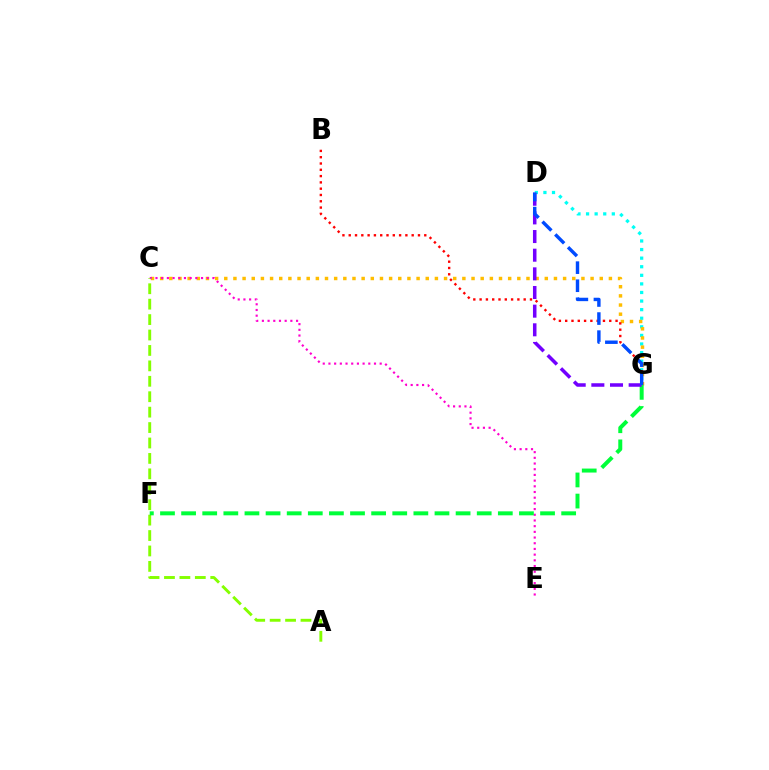{('D', 'G'): [{'color': '#00fff6', 'line_style': 'dotted', 'thickness': 2.33}, {'color': '#7200ff', 'line_style': 'dashed', 'thickness': 2.53}, {'color': '#004bff', 'line_style': 'dashed', 'thickness': 2.46}], ('C', 'G'): [{'color': '#ffbd00', 'line_style': 'dotted', 'thickness': 2.49}], ('B', 'G'): [{'color': '#ff0000', 'line_style': 'dotted', 'thickness': 1.71}], ('C', 'E'): [{'color': '#ff00cf', 'line_style': 'dotted', 'thickness': 1.55}], ('A', 'C'): [{'color': '#84ff00', 'line_style': 'dashed', 'thickness': 2.1}], ('F', 'G'): [{'color': '#00ff39', 'line_style': 'dashed', 'thickness': 2.87}]}